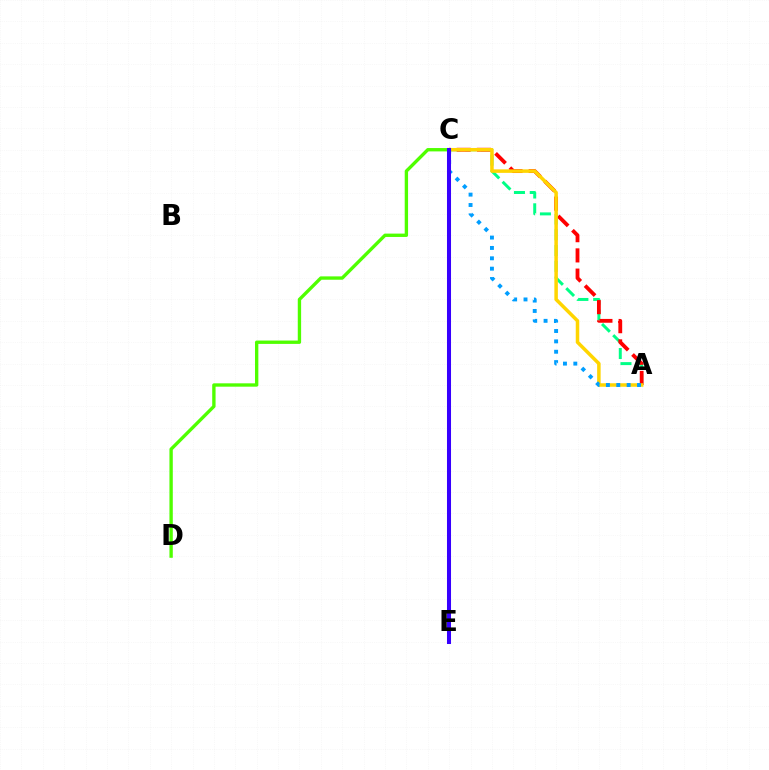{('A', 'C'): [{'color': '#00ff86', 'line_style': 'dashed', 'thickness': 2.14}, {'color': '#ff0000', 'line_style': 'dashed', 'thickness': 2.75}, {'color': '#ffd500', 'line_style': 'solid', 'thickness': 2.52}, {'color': '#009eff', 'line_style': 'dotted', 'thickness': 2.82}], ('C', 'E'): [{'color': '#ff00ed', 'line_style': 'dotted', 'thickness': 1.75}, {'color': '#3700ff', 'line_style': 'solid', 'thickness': 2.91}], ('C', 'D'): [{'color': '#4fff00', 'line_style': 'solid', 'thickness': 2.41}]}